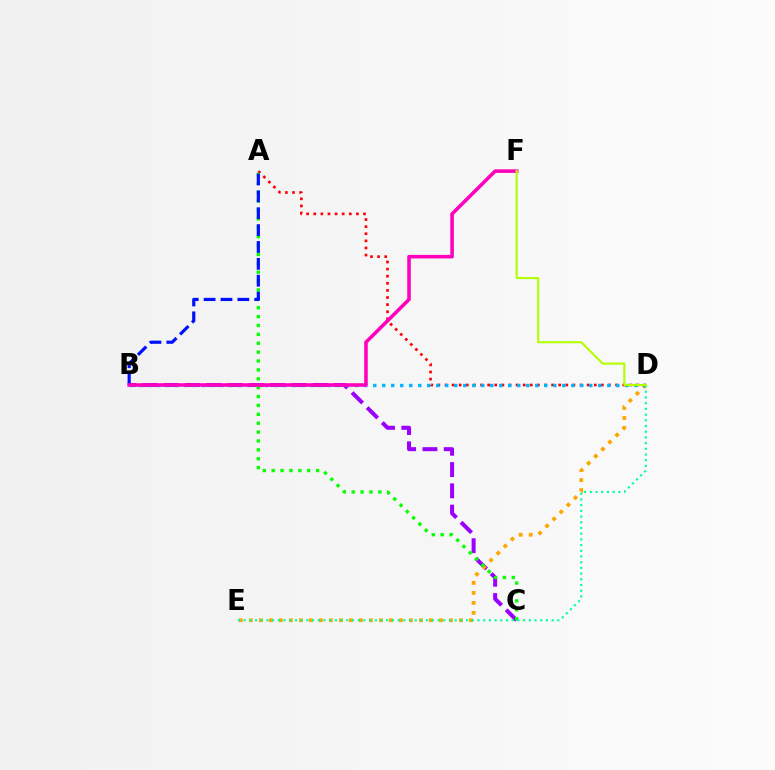{('A', 'D'): [{'color': '#ff0000', 'line_style': 'dotted', 'thickness': 1.93}], ('B', 'C'): [{'color': '#9b00ff', 'line_style': 'dashed', 'thickness': 2.89}], ('D', 'E'): [{'color': '#ffa500', 'line_style': 'dotted', 'thickness': 2.72}, {'color': '#00ff9d', 'line_style': 'dotted', 'thickness': 1.55}], ('B', 'D'): [{'color': '#00b5ff', 'line_style': 'dotted', 'thickness': 2.45}], ('A', 'C'): [{'color': '#08ff00', 'line_style': 'dotted', 'thickness': 2.41}], ('A', 'B'): [{'color': '#0010ff', 'line_style': 'dashed', 'thickness': 2.29}], ('B', 'F'): [{'color': '#ff00bd', 'line_style': 'solid', 'thickness': 2.57}], ('D', 'F'): [{'color': '#b3ff00', 'line_style': 'solid', 'thickness': 1.53}]}